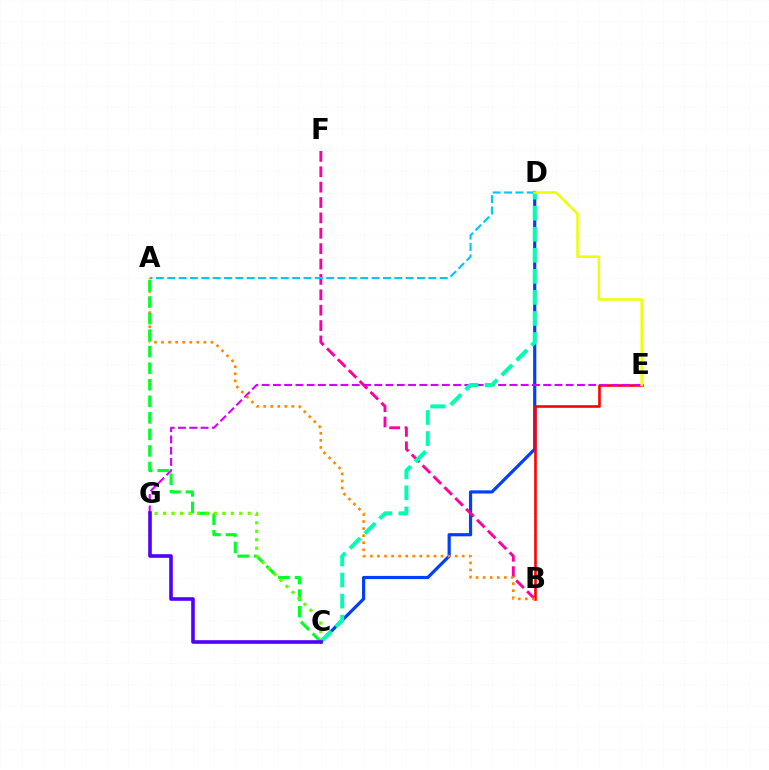{('C', 'D'): [{'color': '#003fff', 'line_style': 'solid', 'thickness': 2.29}, {'color': '#00ffaf', 'line_style': 'dashed', 'thickness': 2.86}], ('B', 'F'): [{'color': '#ff00a0', 'line_style': 'dashed', 'thickness': 2.09}], ('B', 'E'): [{'color': '#ff0000', 'line_style': 'solid', 'thickness': 1.88}], ('A', 'D'): [{'color': '#00c7ff', 'line_style': 'dashed', 'thickness': 1.54}], ('E', 'G'): [{'color': '#d600ff', 'line_style': 'dashed', 'thickness': 1.53}], ('A', 'B'): [{'color': '#ff8800', 'line_style': 'dotted', 'thickness': 1.92}], ('A', 'C'): [{'color': '#00ff27', 'line_style': 'dashed', 'thickness': 2.25}], ('C', 'G'): [{'color': '#66ff00', 'line_style': 'dotted', 'thickness': 2.3}, {'color': '#4f00ff', 'line_style': 'solid', 'thickness': 2.6}], ('D', 'E'): [{'color': '#eeff00', 'line_style': 'solid', 'thickness': 1.8}]}